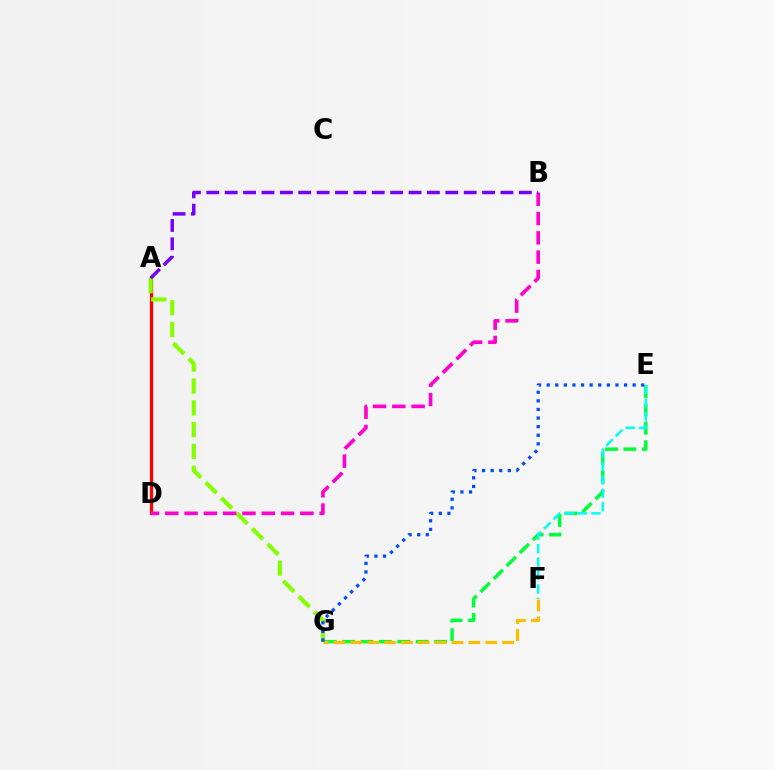{('E', 'G'): [{'color': '#00ff39', 'line_style': 'dashed', 'thickness': 2.5}, {'color': '#004bff', 'line_style': 'dotted', 'thickness': 2.34}], ('F', 'G'): [{'color': '#ffbd00', 'line_style': 'dashed', 'thickness': 2.29}], ('E', 'F'): [{'color': '#00fff6', 'line_style': 'dashed', 'thickness': 1.82}], ('A', 'D'): [{'color': '#ff0000', 'line_style': 'solid', 'thickness': 2.32}], ('A', 'G'): [{'color': '#84ff00', 'line_style': 'dashed', 'thickness': 2.96}], ('B', 'D'): [{'color': '#ff00cf', 'line_style': 'dashed', 'thickness': 2.62}], ('A', 'B'): [{'color': '#7200ff', 'line_style': 'dashed', 'thickness': 2.5}]}